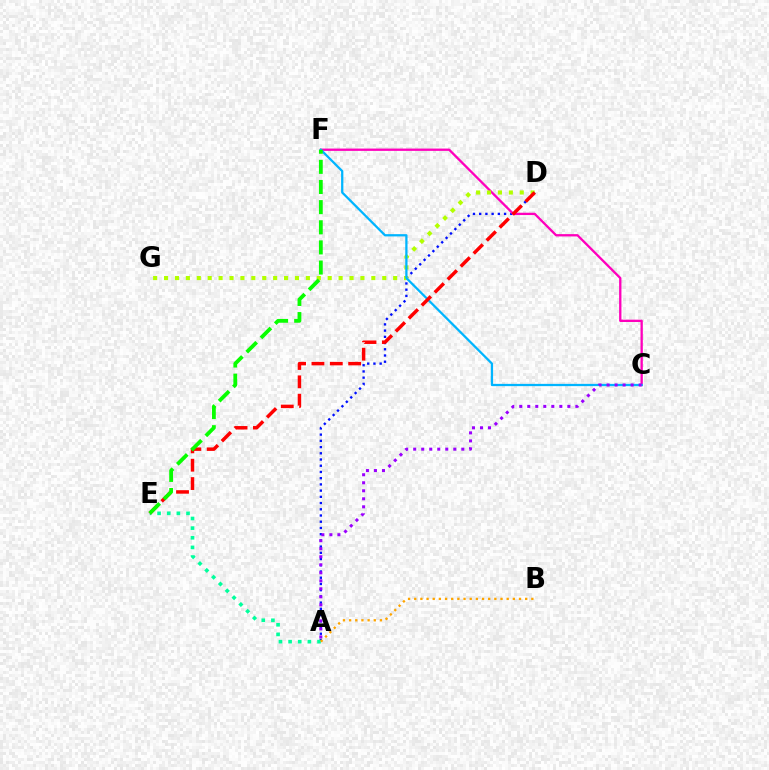{('A', 'D'): [{'color': '#0010ff', 'line_style': 'dotted', 'thickness': 1.69}], ('C', 'F'): [{'color': '#ff00bd', 'line_style': 'solid', 'thickness': 1.67}, {'color': '#00b5ff', 'line_style': 'solid', 'thickness': 1.63}], ('D', 'G'): [{'color': '#b3ff00', 'line_style': 'dotted', 'thickness': 2.96}], ('A', 'E'): [{'color': '#00ff9d', 'line_style': 'dotted', 'thickness': 2.62}], ('A', 'C'): [{'color': '#9b00ff', 'line_style': 'dotted', 'thickness': 2.18}], ('D', 'E'): [{'color': '#ff0000', 'line_style': 'dashed', 'thickness': 2.49}], ('A', 'B'): [{'color': '#ffa500', 'line_style': 'dotted', 'thickness': 1.67}], ('E', 'F'): [{'color': '#08ff00', 'line_style': 'dashed', 'thickness': 2.74}]}